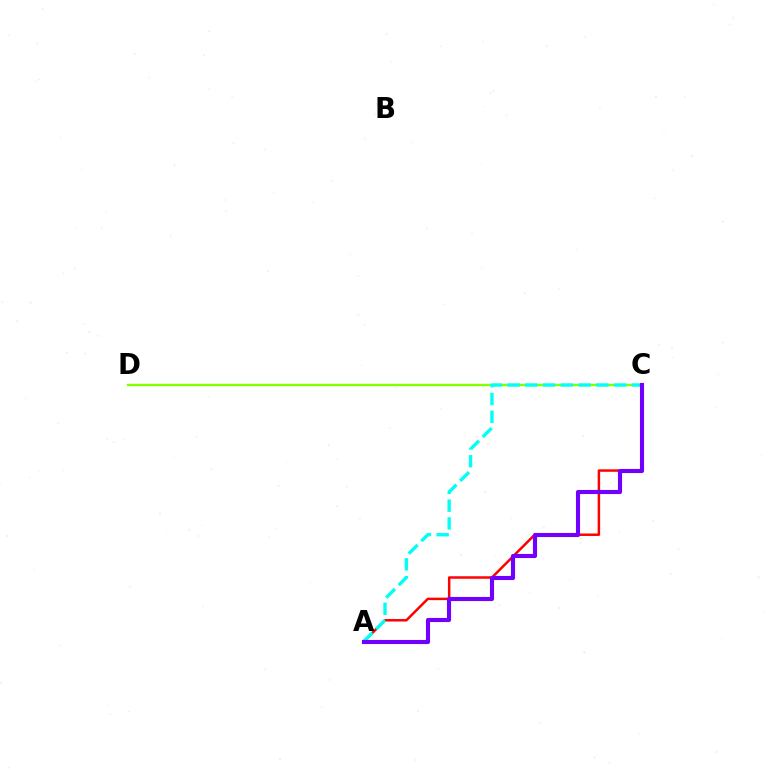{('C', 'D'): [{'color': '#84ff00', 'line_style': 'solid', 'thickness': 1.7}], ('A', 'C'): [{'color': '#ff0000', 'line_style': 'solid', 'thickness': 1.79}, {'color': '#00fff6', 'line_style': 'dashed', 'thickness': 2.41}, {'color': '#7200ff', 'line_style': 'solid', 'thickness': 2.96}]}